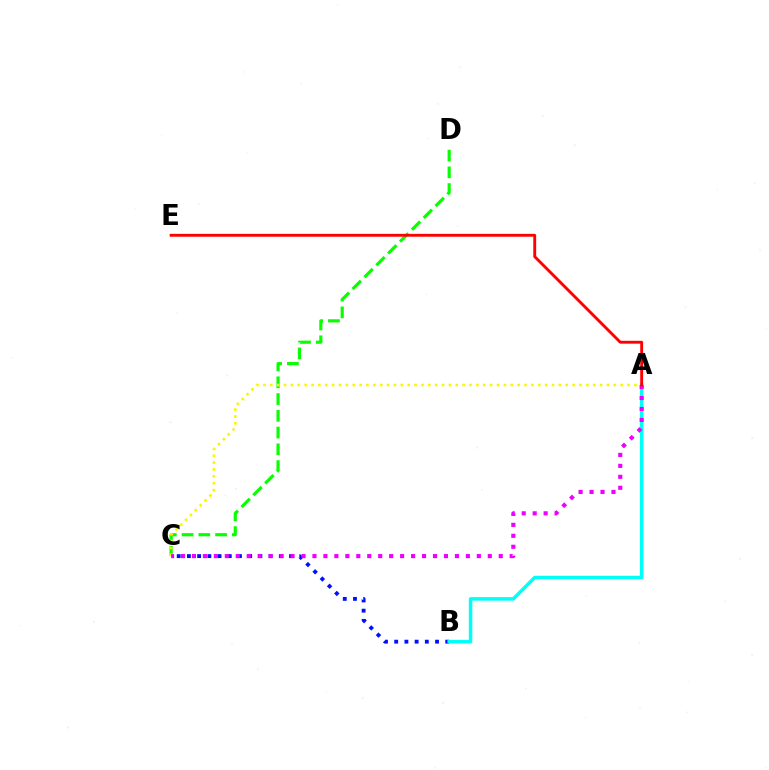{('B', 'C'): [{'color': '#0010ff', 'line_style': 'dotted', 'thickness': 2.77}], ('C', 'D'): [{'color': '#08ff00', 'line_style': 'dashed', 'thickness': 2.28}], ('A', 'C'): [{'color': '#fcf500', 'line_style': 'dotted', 'thickness': 1.87}, {'color': '#ee00ff', 'line_style': 'dotted', 'thickness': 2.98}], ('A', 'B'): [{'color': '#00fff6', 'line_style': 'solid', 'thickness': 2.52}], ('A', 'E'): [{'color': '#ff0000', 'line_style': 'solid', 'thickness': 2.06}]}